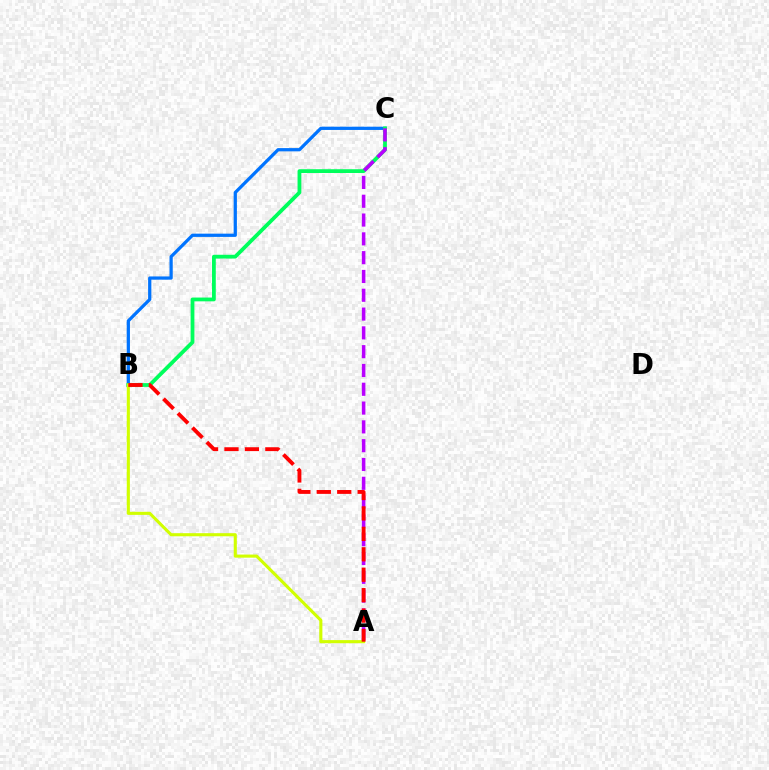{('B', 'C'): [{'color': '#0074ff', 'line_style': 'solid', 'thickness': 2.33}, {'color': '#00ff5c', 'line_style': 'solid', 'thickness': 2.72}], ('A', 'B'): [{'color': '#d1ff00', 'line_style': 'solid', 'thickness': 2.23}, {'color': '#ff0000', 'line_style': 'dashed', 'thickness': 2.78}], ('A', 'C'): [{'color': '#b900ff', 'line_style': 'dashed', 'thickness': 2.55}]}